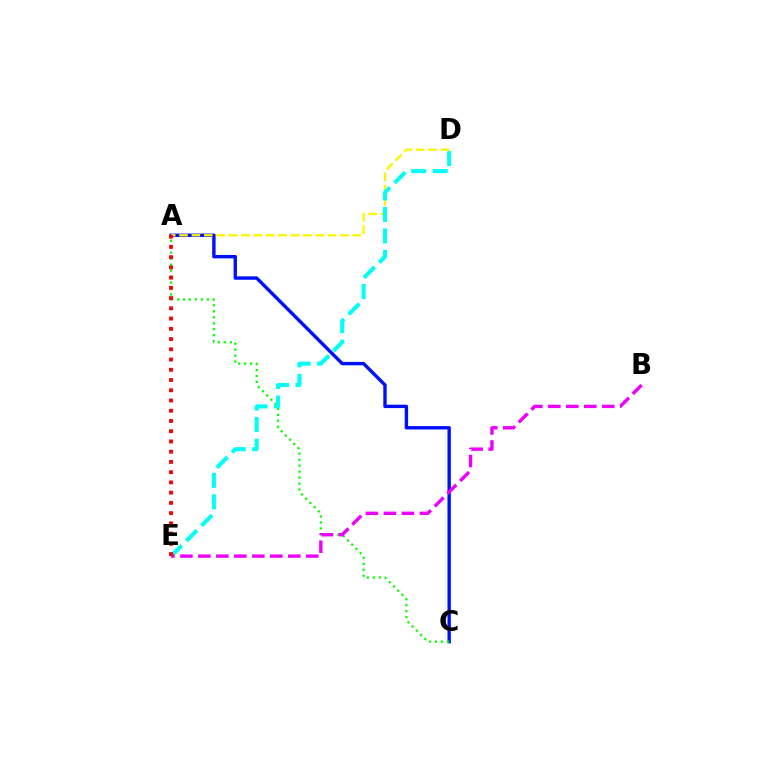{('A', 'C'): [{'color': '#0010ff', 'line_style': 'solid', 'thickness': 2.44}, {'color': '#08ff00', 'line_style': 'dotted', 'thickness': 1.62}], ('A', 'D'): [{'color': '#fcf500', 'line_style': 'dashed', 'thickness': 1.68}], ('D', 'E'): [{'color': '#00fff6', 'line_style': 'dashed', 'thickness': 2.92}], ('B', 'E'): [{'color': '#ee00ff', 'line_style': 'dashed', 'thickness': 2.44}], ('A', 'E'): [{'color': '#ff0000', 'line_style': 'dotted', 'thickness': 2.78}]}